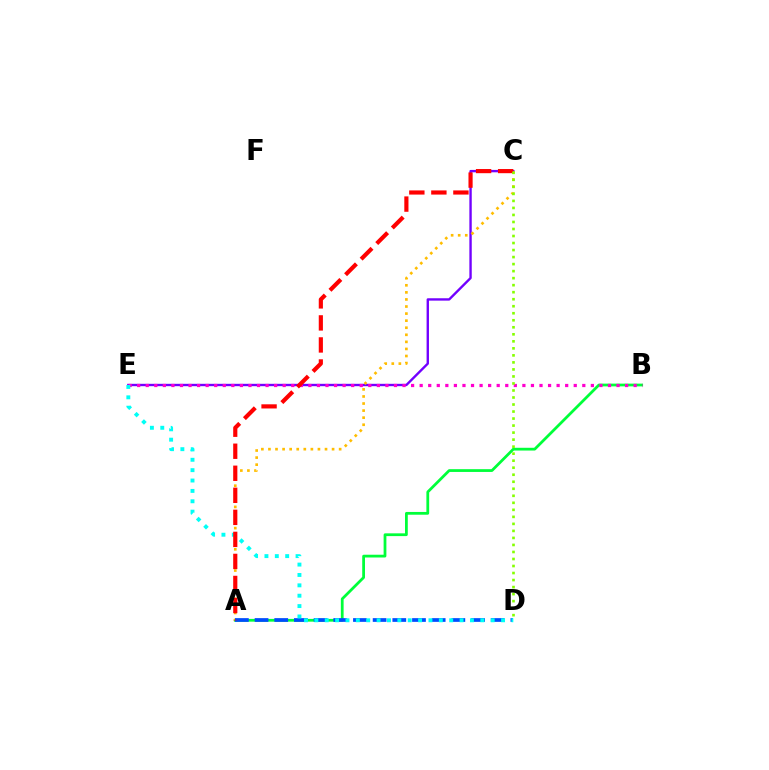{('A', 'B'): [{'color': '#00ff39', 'line_style': 'solid', 'thickness': 1.99}], ('C', 'E'): [{'color': '#7200ff', 'line_style': 'solid', 'thickness': 1.71}], ('B', 'E'): [{'color': '#ff00cf', 'line_style': 'dotted', 'thickness': 2.33}], ('A', 'C'): [{'color': '#ffbd00', 'line_style': 'dotted', 'thickness': 1.92}, {'color': '#ff0000', 'line_style': 'dashed', 'thickness': 2.99}], ('A', 'D'): [{'color': '#004bff', 'line_style': 'dashed', 'thickness': 2.67}], ('D', 'E'): [{'color': '#00fff6', 'line_style': 'dotted', 'thickness': 2.82}], ('C', 'D'): [{'color': '#84ff00', 'line_style': 'dotted', 'thickness': 1.91}]}